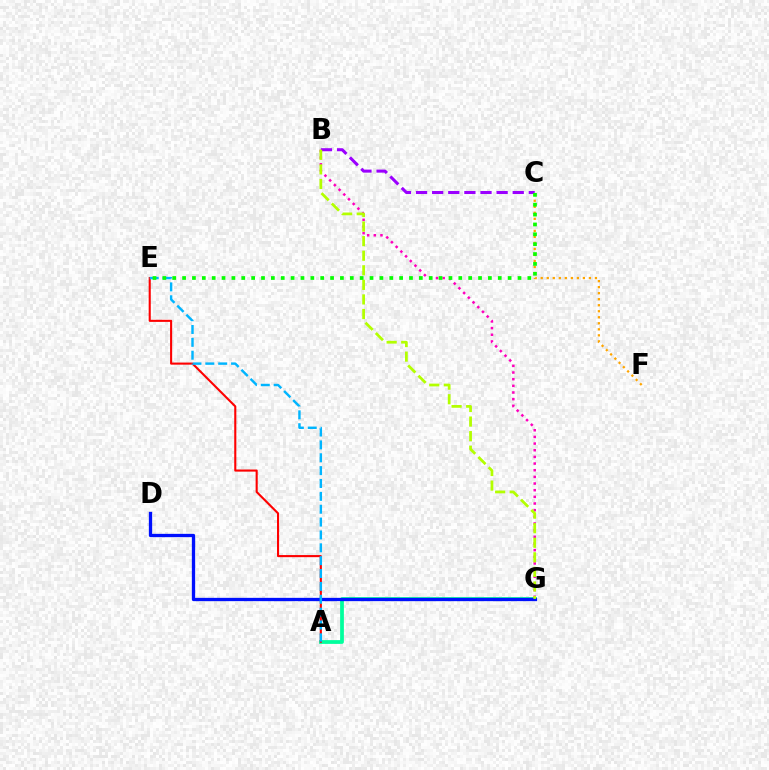{('B', 'C'): [{'color': '#9b00ff', 'line_style': 'dashed', 'thickness': 2.19}], ('C', 'F'): [{'color': '#ffa500', 'line_style': 'dotted', 'thickness': 1.64}], ('A', 'G'): [{'color': '#00ff9d', 'line_style': 'solid', 'thickness': 2.71}], ('B', 'G'): [{'color': '#ff00bd', 'line_style': 'dotted', 'thickness': 1.81}, {'color': '#b3ff00', 'line_style': 'dashed', 'thickness': 1.98}], ('A', 'E'): [{'color': '#ff0000', 'line_style': 'solid', 'thickness': 1.51}, {'color': '#00b5ff', 'line_style': 'dashed', 'thickness': 1.75}], ('D', 'G'): [{'color': '#0010ff', 'line_style': 'solid', 'thickness': 2.38}], ('C', 'E'): [{'color': '#08ff00', 'line_style': 'dotted', 'thickness': 2.68}]}